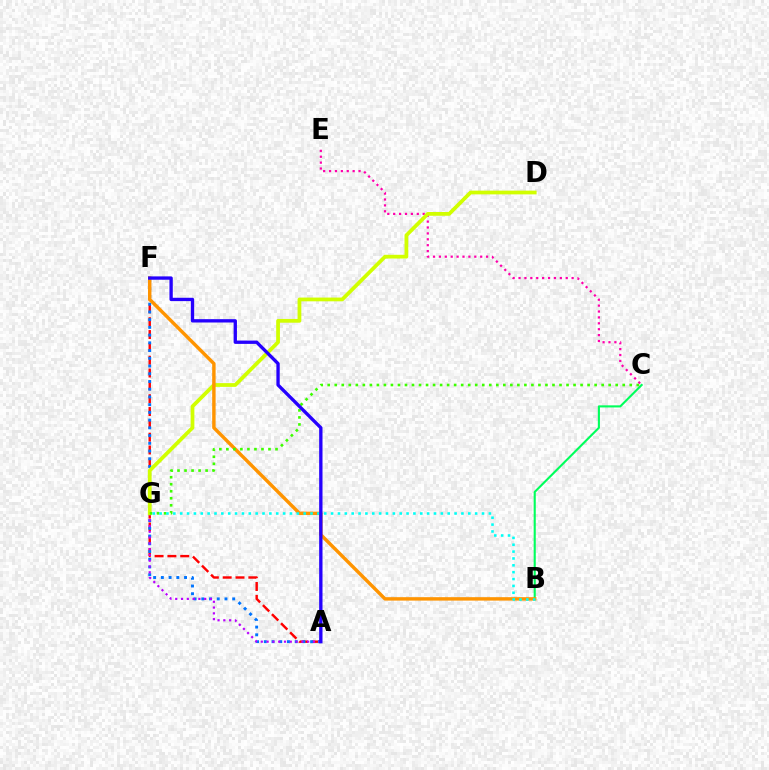{('C', 'E'): [{'color': '#ff00ac', 'line_style': 'dotted', 'thickness': 1.6}], ('A', 'F'): [{'color': '#ff0000', 'line_style': 'dashed', 'thickness': 1.74}, {'color': '#0074ff', 'line_style': 'dotted', 'thickness': 2.1}, {'color': '#2500ff', 'line_style': 'solid', 'thickness': 2.4}], ('A', 'G'): [{'color': '#b900ff', 'line_style': 'dotted', 'thickness': 1.57}], ('B', 'C'): [{'color': '#00ff5c', 'line_style': 'solid', 'thickness': 1.52}], ('D', 'G'): [{'color': '#d1ff00', 'line_style': 'solid', 'thickness': 2.7}], ('B', 'F'): [{'color': '#ff9400', 'line_style': 'solid', 'thickness': 2.46}], ('C', 'G'): [{'color': '#3dff00', 'line_style': 'dotted', 'thickness': 1.91}], ('B', 'G'): [{'color': '#00fff6', 'line_style': 'dotted', 'thickness': 1.86}]}